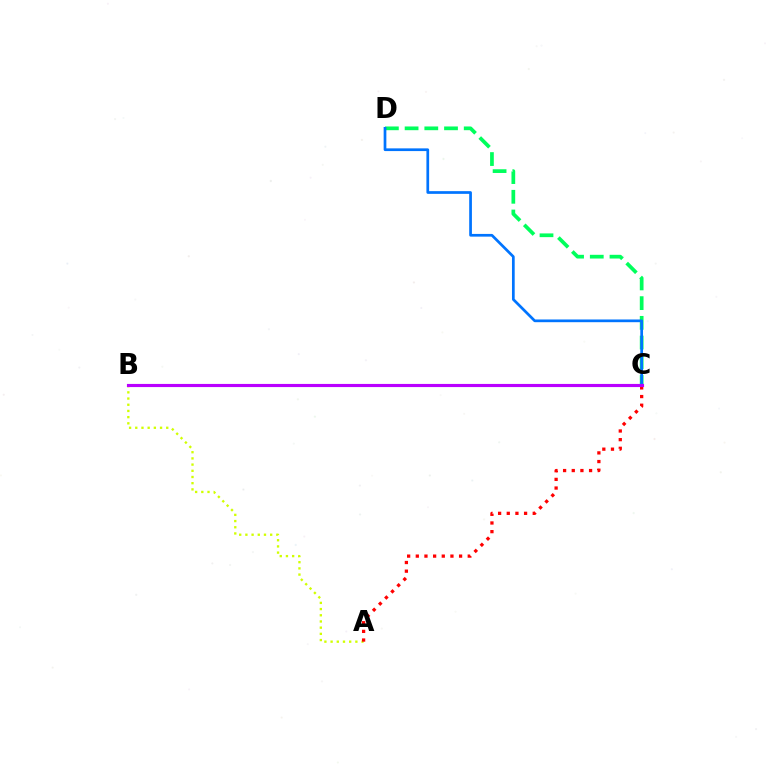{('C', 'D'): [{'color': '#00ff5c', 'line_style': 'dashed', 'thickness': 2.68}, {'color': '#0074ff', 'line_style': 'solid', 'thickness': 1.95}], ('A', 'B'): [{'color': '#d1ff00', 'line_style': 'dotted', 'thickness': 1.68}], ('A', 'C'): [{'color': '#ff0000', 'line_style': 'dotted', 'thickness': 2.35}], ('B', 'C'): [{'color': '#b900ff', 'line_style': 'solid', 'thickness': 2.26}]}